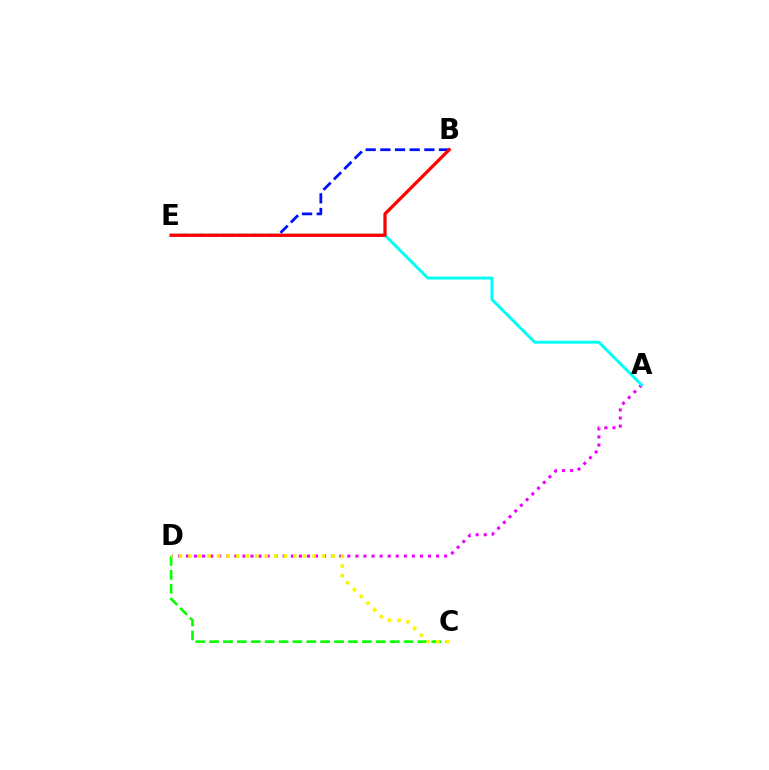{('C', 'D'): [{'color': '#08ff00', 'line_style': 'dashed', 'thickness': 1.89}, {'color': '#fcf500', 'line_style': 'dotted', 'thickness': 2.59}], ('B', 'E'): [{'color': '#0010ff', 'line_style': 'dashed', 'thickness': 1.99}, {'color': '#ff0000', 'line_style': 'solid', 'thickness': 2.34}], ('A', 'D'): [{'color': '#ee00ff', 'line_style': 'dotted', 'thickness': 2.19}], ('A', 'E'): [{'color': '#00fff6', 'line_style': 'solid', 'thickness': 2.11}]}